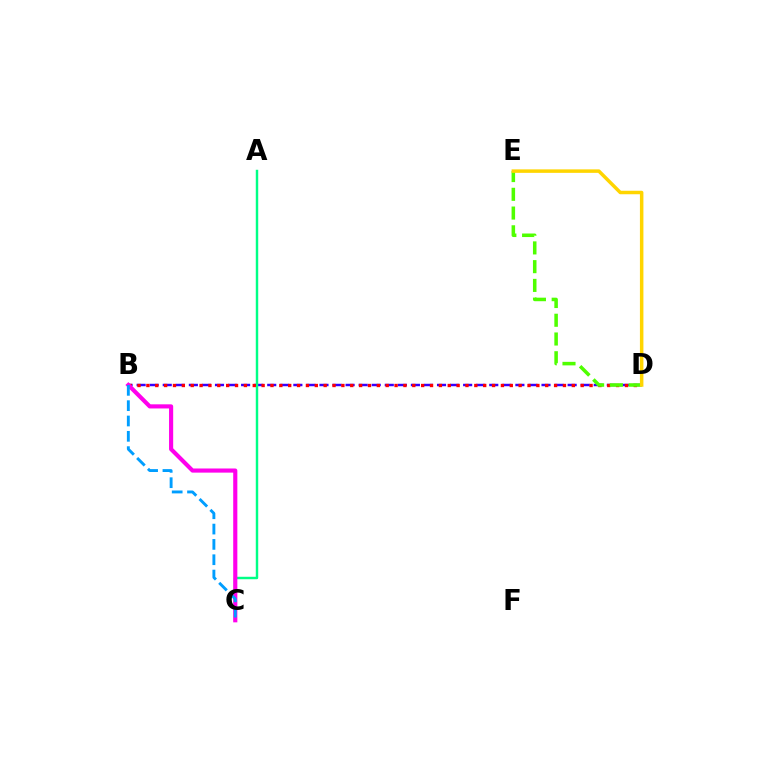{('B', 'D'): [{'color': '#3700ff', 'line_style': 'dashed', 'thickness': 1.77}, {'color': '#ff0000', 'line_style': 'dotted', 'thickness': 2.41}], ('A', 'C'): [{'color': '#00ff86', 'line_style': 'solid', 'thickness': 1.76}], ('B', 'C'): [{'color': '#ff00ed', 'line_style': 'solid', 'thickness': 2.98}, {'color': '#009eff', 'line_style': 'dashed', 'thickness': 2.08}], ('D', 'E'): [{'color': '#4fff00', 'line_style': 'dashed', 'thickness': 2.55}, {'color': '#ffd500', 'line_style': 'solid', 'thickness': 2.51}]}